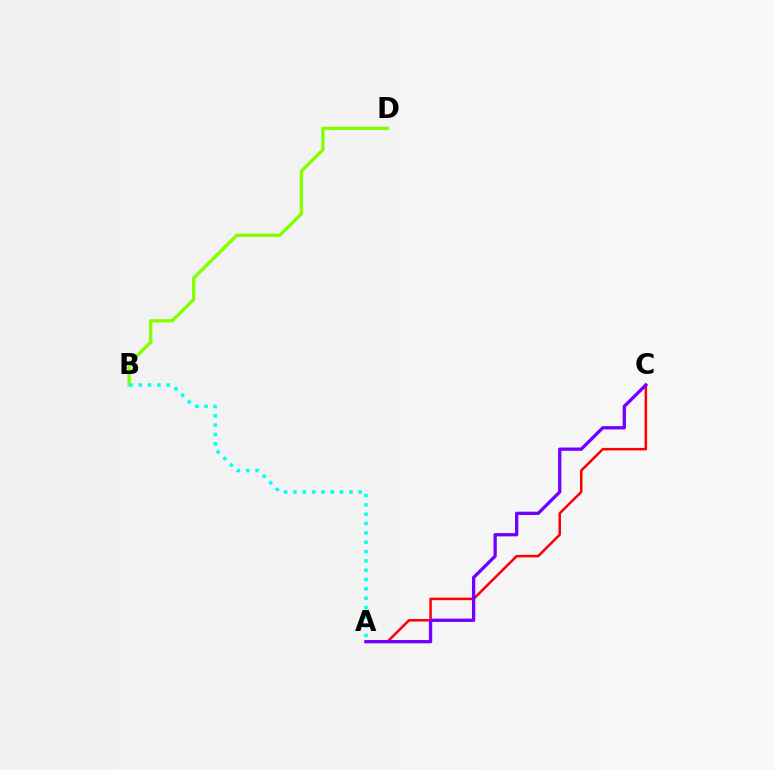{('B', 'D'): [{'color': '#84ff00', 'line_style': 'solid', 'thickness': 2.4}], ('A', 'C'): [{'color': '#ff0000', 'line_style': 'solid', 'thickness': 1.81}, {'color': '#7200ff', 'line_style': 'solid', 'thickness': 2.38}], ('A', 'B'): [{'color': '#00fff6', 'line_style': 'dotted', 'thickness': 2.53}]}